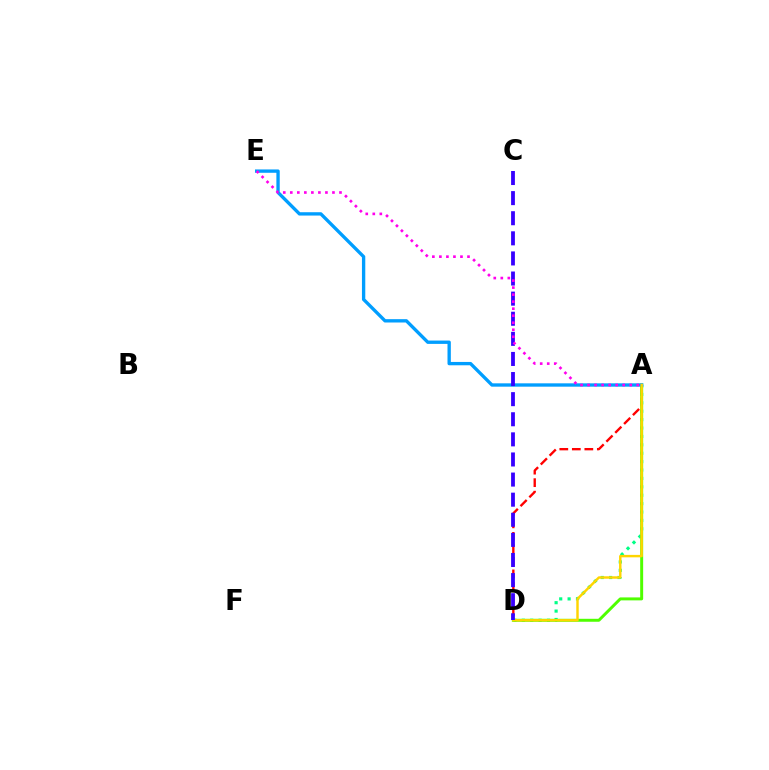{('A', 'D'): [{'color': '#ff0000', 'line_style': 'dashed', 'thickness': 1.7}, {'color': '#00ff86', 'line_style': 'dotted', 'thickness': 2.28}, {'color': '#4fff00', 'line_style': 'solid', 'thickness': 2.13}, {'color': '#ffd500', 'line_style': 'solid', 'thickness': 1.76}], ('A', 'E'): [{'color': '#009eff', 'line_style': 'solid', 'thickness': 2.41}, {'color': '#ff00ed', 'line_style': 'dotted', 'thickness': 1.91}], ('C', 'D'): [{'color': '#3700ff', 'line_style': 'dashed', 'thickness': 2.73}]}